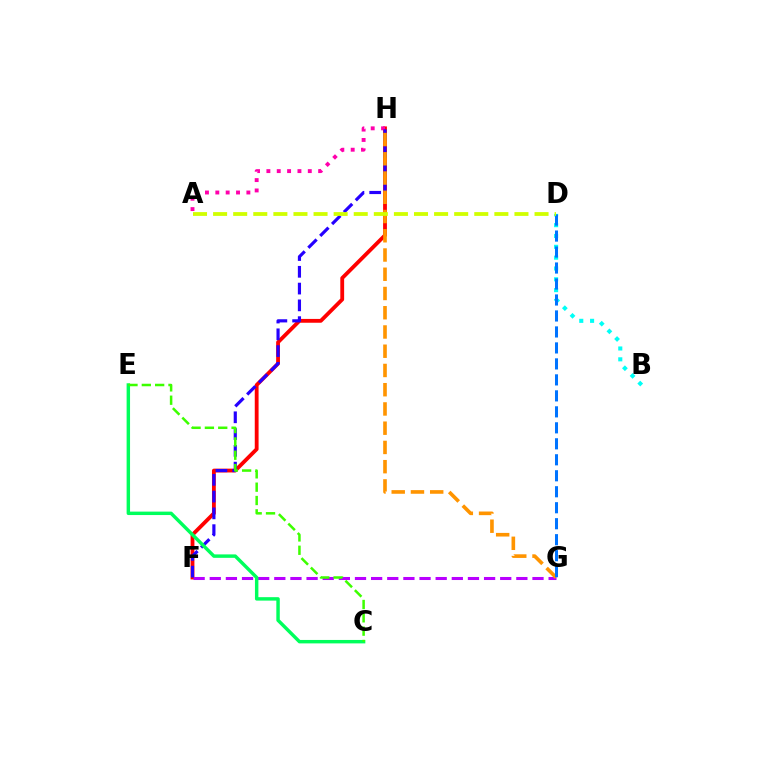{('F', 'H'): [{'color': '#ff0000', 'line_style': 'solid', 'thickness': 2.75}, {'color': '#2500ff', 'line_style': 'dashed', 'thickness': 2.28}], ('F', 'G'): [{'color': '#b900ff', 'line_style': 'dashed', 'thickness': 2.19}], ('A', 'H'): [{'color': '#ff00ac', 'line_style': 'dotted', 'thickness': 2.81}], ('B', 'D'): [{'color': '#00fff6', 'line_style': 'dotted', 'thickness': 2.94}], ('C', 'E'): [{'color': '#00ff5c', 'line_style': 'solid', 'thickness': 2.48}, {'color': '#3dff00', 'line_style': 'dashed', 'thickness': 1.81}], ('G', 'H'): [{'color': '#ff9400', 'line_style': 'dashed', 'thickness': 2.61}], ('D', 'G'): [{'color': '#0074ff', 'line_style': 'dashed', 'thickness': 2.17}], ('A', 'D'): [{'color': '#d1ff00', 'line_style': 'dashed', 'thickness': 2.73}]}